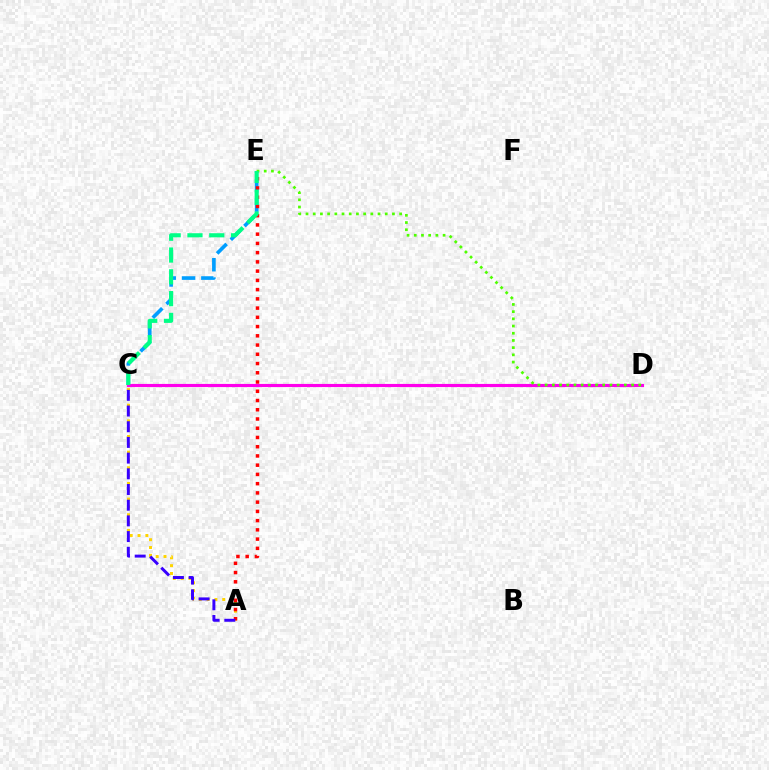{('A', 'C'): [{'color': '#ffd500', 'line_style': 'dotted', 'thickness': 2.13}, {'color': '#3700ff', 'line_style': 'dashed', 'thickness': 2.13}], ('C', 'E'): [{'color': '#009eff', 'line_style': 'dashed', 'thickness': 2.63}, {'color': '#00ff86', 'line_style': 'dashed', 'thickness': 2.96}], ('A', 'E'): [{'color': '#ff0000', 'line_style': 'dotted', 'thickness': 2.51}], ('C', 'D'): [{'color': '#ff00ed', 'line_style': 'solid', 'thickness': 2.26}], ('D', 'E'): [{'color': '#4fff00', 'line_style': 'dotted', 'thickness': 1.96}]}